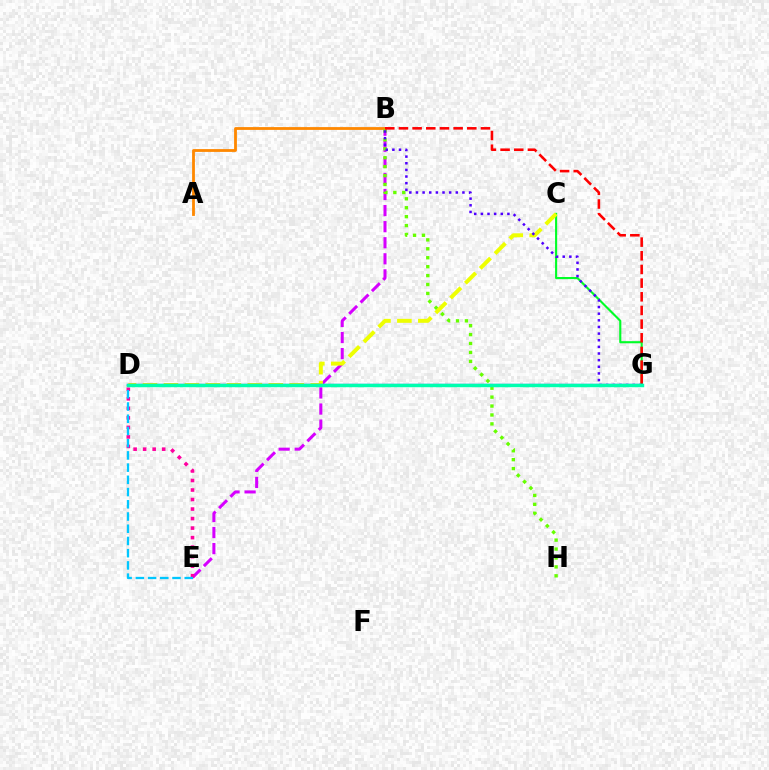{('B', 'E'): [{'color': '#d600ff', 'line_style': 'dashed', 'thickness': 2.18}], ('A', 'B'): [{'color': '#ff8800', 'line_style': 'solid', 'thickness': 2.02}], ('C', 'G'): [{'color': '#00ff27', 'line_style': 'solid', 'thickness': 1.52}], ('D', 'E'): [{'color': '#ff00a0', 'line_style': 'dotted', 'thickness': 2.59}, {'color': '#00c7ff', 'line_style': 'dashed', 'thickness': 1.66}], ('B', 'H'): [{'color': '#66ff00', 'line_style': 'dotted', 'thickness': 2.42}], ('C', 'D'): [{'color': '#eeff00', 'line_style': 'dashed', 'thickness': 2.85}], ('B', 'G'): [{'color': '#4f00ff', 'line_style': 'dotted', 'thickness': 1.8}, {'color': '#ff0000', 'line_style': 'dashed', 'thickness': 1.86}], ('D', 'G'): [{'color': '#003fff', 'line_style': 'solid', 'thickness': 1.64}, {'color': '#00ffaf', 'line_style': 'solid', 'thickness': 2.46}]}